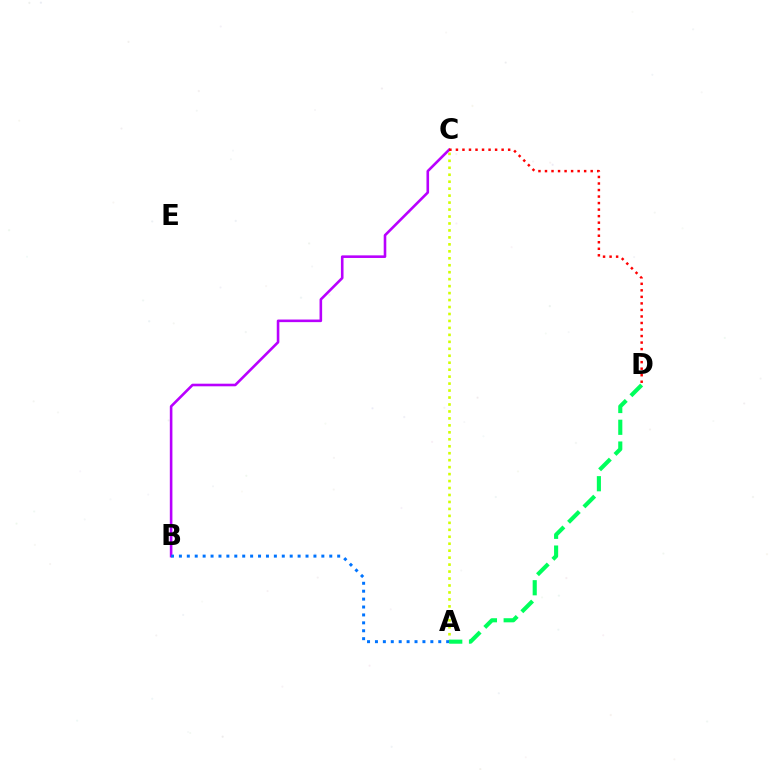{('B', 'C'): [{'color': '#b900ff', 'line_style': 'solid', 'thickness': 1.87}], ('A', 'C'): [{'color': '#d1ff00', 'line_style': 'dotted', 'thickness': 1.89}], ('A', 'D'): [{'color': '#00ff5c', 'line_style': 'dashed', 'thickness': 2.96}], ('A', 'B'): [{'color': '#0074ff', 'line_style': 'dotted', 'thickness': 2.15}], ('C', 'D'): [{'color': '#ff0000', 'line_style': 'dotted', 'thickness': 1.77}]}